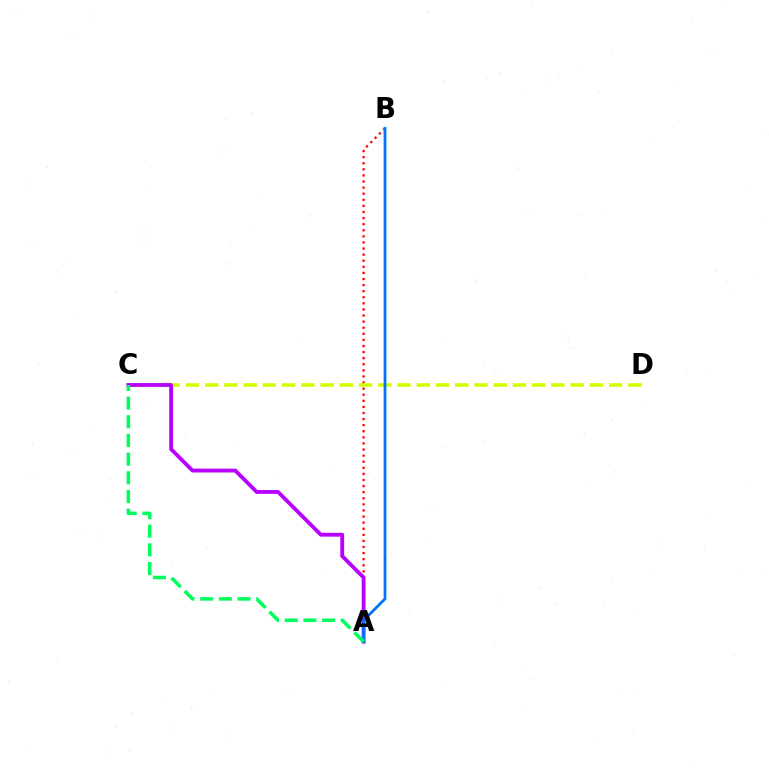{('A', 'B'): [{'color': '#ff0000', 'line_style': 'dotted', 'thickness': 1.65}, {'color': '#0074ff', 'line_style': 'solid', 'thickness': 2.01}], ('C', 'D'): [{'color': '#d1ff00', 'line_style': 'dashed', 'thickness': 2.61}], ('A', 'C'): [{'color': '#b900ff', 'line_style': 'solid', 'thickness': 2.76}, {'color': '#00ff5c', 'line_style': 'dashed', 'thickness': 2.54}]}